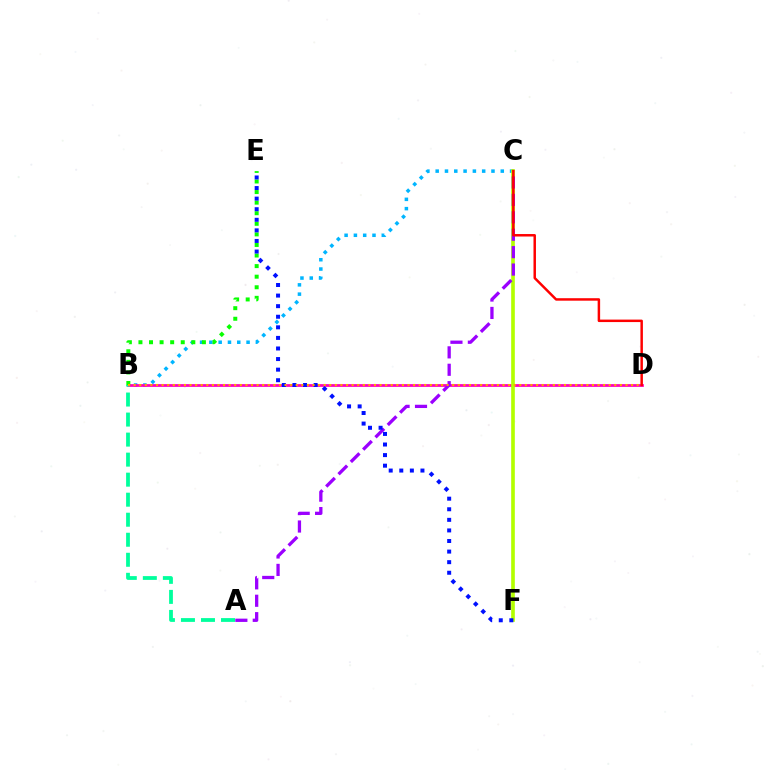{('B', 'C'): [{'color': '#00b5ff', 'line_style': 'dotted', 'thickness': 2.53}], ('B', 'D'): [{'color': '#ff00bd', 'line_style': 'solid', 'thickness': 1.99}, {'color': '#ffa500', 'line_style': 'dotted', 'thickness': 1.52}], ('C', 'F'): [{'color': '#b3ff00', 'line_style': 'solid', 'thickness': 2.63}], ('B', 'E'): [{'color': '#08ff00', 'line_style': 'dotted', 'thickness': 2.87}], ('A', 'C'): [{'color': '#9b00ff', 'line_style': 'dashed', 'thickness': 2.37}], ('A', 'B'): [{'color': '#00ff9d', 'line_style': 'dashed', 'thickness': 2.72}], ('E', 'F'): [{'color': '#0010ff', 'line_style': 'dotted', 'thickness': 2.87}], ('C', 'D'): [{'color': '#ff0000', 'line_style': 'solid', 'thickness': 1.78}]}